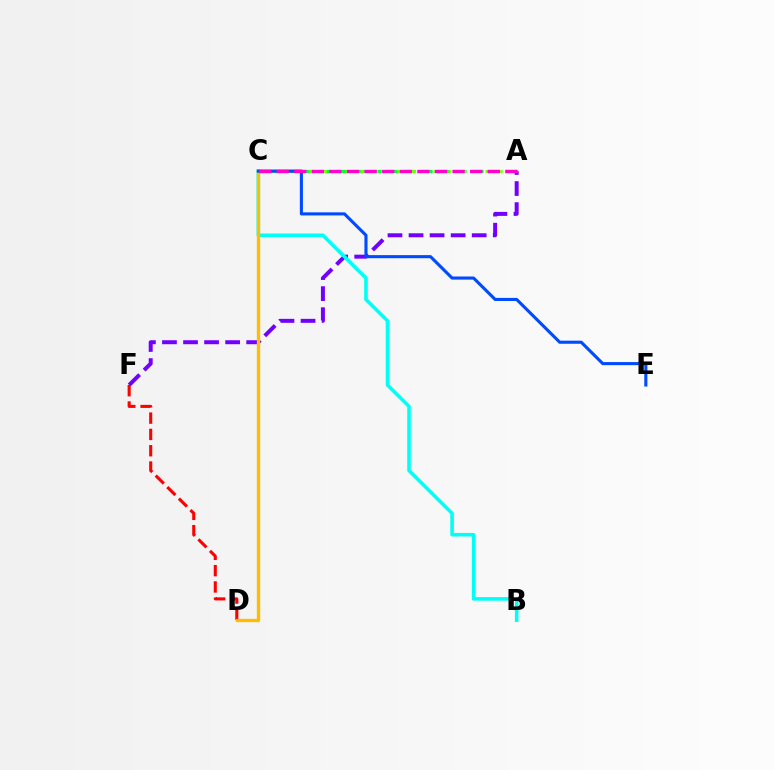{('A', 'C'): [{'color': '#00ff39', 'line_style': 'dashed', 'thickness': 2.31}, {'color': '#84ff00', 'line_style': 'dotted', 'thickness': 1.99}, {'color': '#ff00cf', 'line_style': 'dashed', 'thickness': 2.39}], ('A', 'F'): [{'color': '#7200ff', 'line_style': 'dashed', 'thickness': 2.86}], ('B', 'C'): [{'color': '#00fff6', 'line_style': 'solid', 'thickness': 2.57}], ('D', 'F'): [{'color': '#ff0000', 'line_style': 'dashed', 'thickness': 2.22}], ('C', 'D'): [{'color': '#ffbd00', 'line_style': 'solid', 'thickness': 2.39}], ('C', 'E'): [{'color': '#004bff', 'line_style': 'solid', 'thickness': 2.23}]}